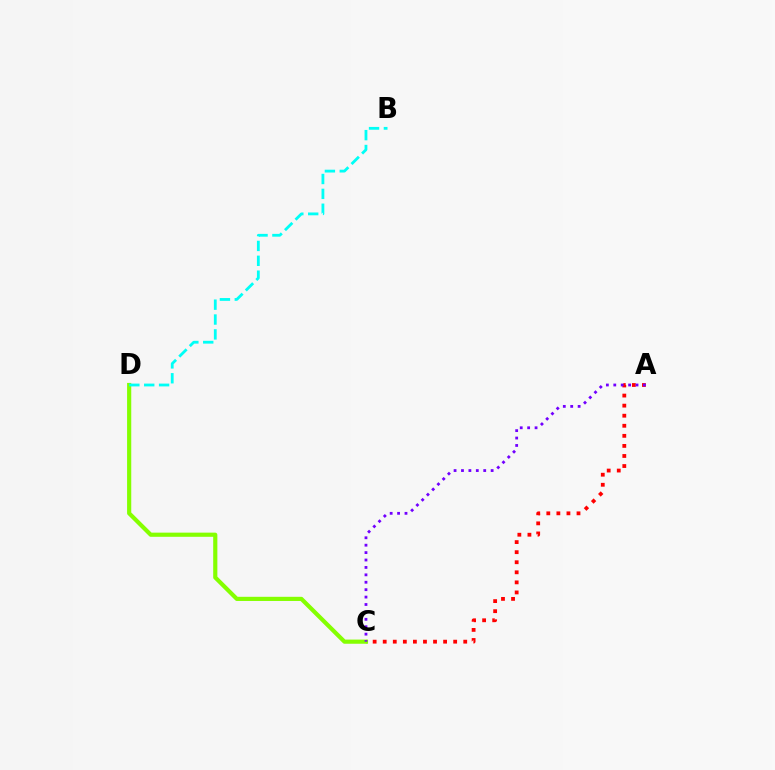{('A', 'C'): [{'color': '#ff0000', 'line_style': 'dotted', 'thickness': 2.74}, {'color': '#7200ff', 'line_style': 'dotted', 'thickness': 2.01}], ('C', 'D'): [{'color': '#84ff00', 'line_style': 'solid', 'thickness': 3.0}], ('B', 'D'): [{'color': '#00fff6', 'line_style': 'dashed', 'thickness': 2.02}]}